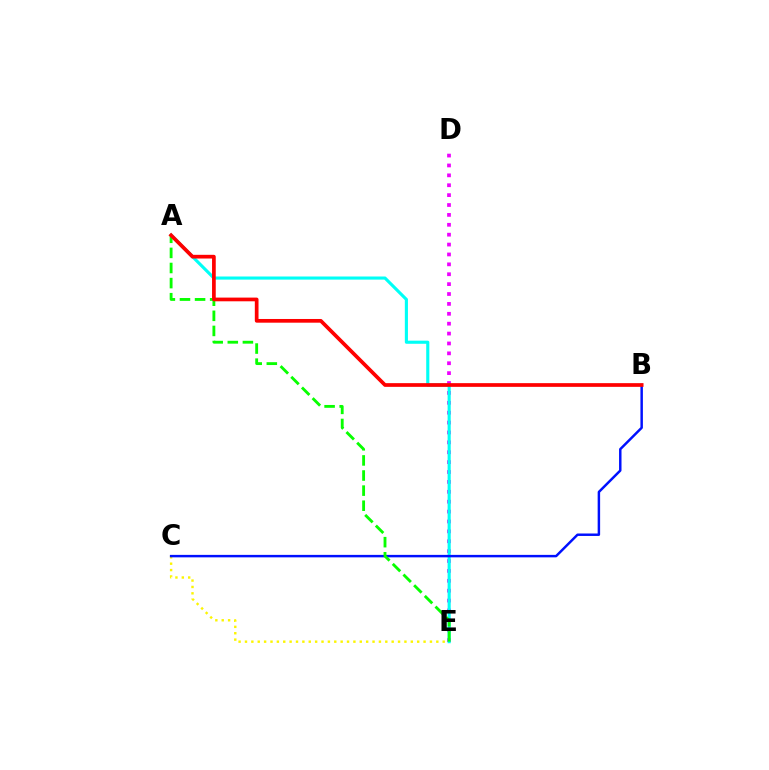{('C', 'E'): [{'color': '#fcf500', 'line_style': 'dotted', 'thickness': 1.73}], ('D', 'E'): [{'color': '#ee00ff', 'line_style': 'dotted', 'thickness': 2.69}], ('A', 'E'): [{'color': '#00fff6', 'line_style': 'solid', 'thickness': 2.24}, {'color': '#08ff00', 'line_style': 'dashed', 'thickness': 2.05}], ('B', 'C'): [{'color': '#0010ff', 'line_style': 'solid', 'thickness': 1.77}], ('A', 'B'): [{'color': '#ff0000', 'line_style': 'solid', 'thickness': 2.67}]}